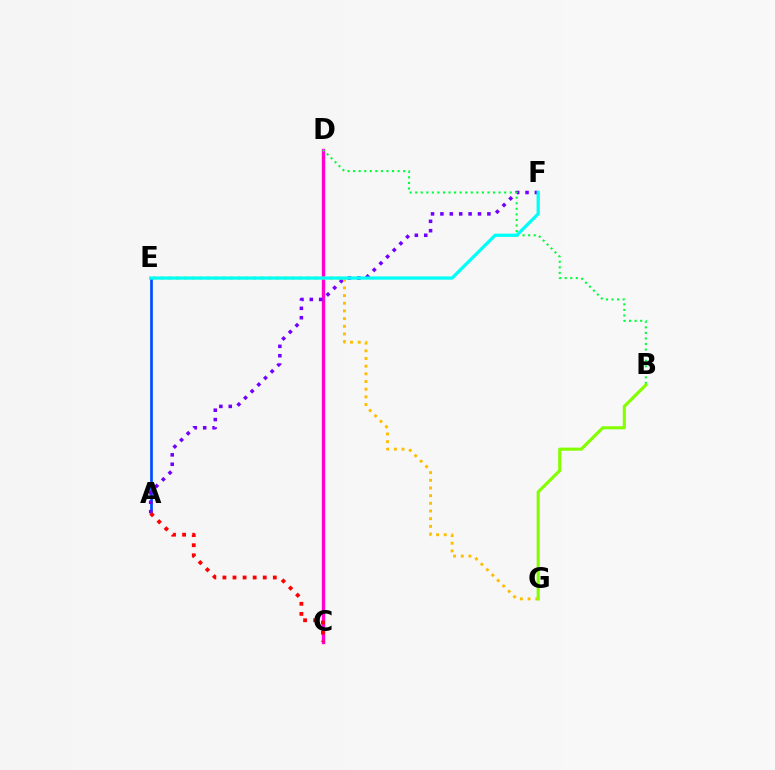{('C', 'D'): [{'color': '#ff00cf', 'line_style': 'solid', 'thickness': 2.43}], ('A', 'E'): [{'color': '#004bff', 'line_style': 'solid', 'thickness': 1.93}], ('A', 'F'): [{'color': '#7200ff', 'line_style': 'dotted', 'thickness': 2.55}], ('E', 'G'): [{'color': '#ffbd00', 'line_style': 'dotted', 'thickness': 2.09}], ('B', 'D'): [{'color': '#00ff39', 'line_style': 'dotted', 'thickness': 1.51}], ('E', 'F'): [{'color': '#00fff6', 'line_style': 'solid', 'thickness': 2.34}], ('A', 'C'): [{'color': '#ff0000', 'line_style': 'dotted', 'thickness': 2.74}], ('B', 'G'): [{'color': '#84ff00', 'line_style': 'solid', 'thickness': 2.24}]}